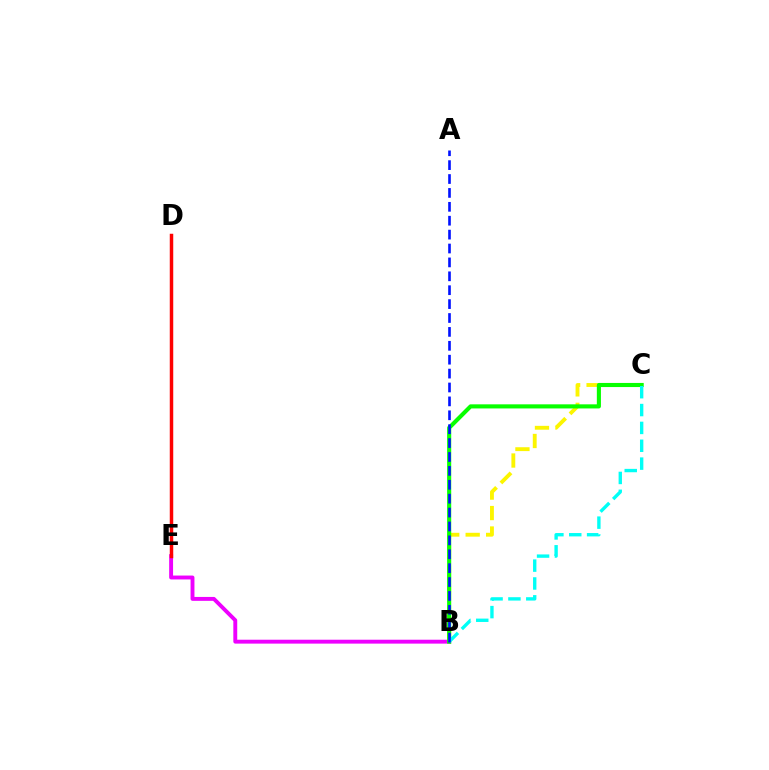{('B', 'C'): [{'color': '#fcf500', 'line_style': 'dashed', 'thickness': 2.78}, {'color': '#08ff00', 'line_style': 'solid', 'thickness': 2.96}, {'color': '#00fff6', 'line_style': 'dashed', 'thickness': 2.43}], ('B', 'E'): [{'color': '#ee00ff', 'line_style': 'solid', 'thickness': 2.81}], ('D', 'E'): [{'color': '#ff0000', 'line_style': 'solid', 'thickness': 2.5}], ('A', 'B'): [{'color': '#0010ff', 'line_style': 'dashed', 'thickness': 1.89}]}